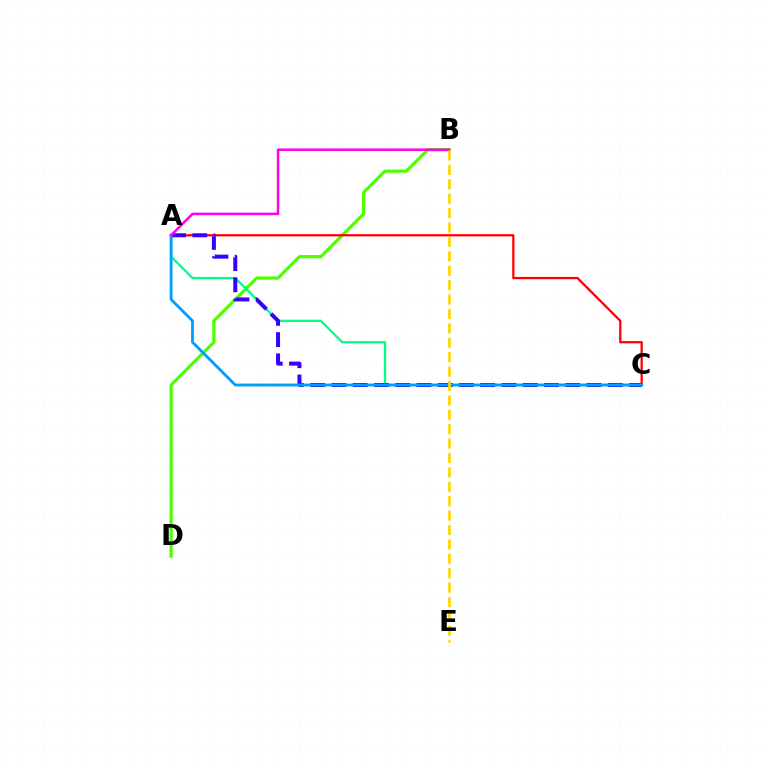{('B', 'D'): [{'color': '#4fff00', 'line_style': 'solid', 'thickness': 2.34}], ('A', 'C'): [{'color': '#00ff86', 'line_style': 'solid', 'thickness': 1.66}, {'color': '#ff0000', 'line_style': 'solid', 'thickness': 1.62}, {'color': '#3700ff', 'line_style': 'dashed', 'thickness': 2.89}, {'color': '#009eff', 'line_style': 'solid', 'thickness': 2.04}], ('A', 'B'): [{'color': '#ff00ed', 'line_style': 'solid', 'thickness': 1.79}], ('B', 'E'): [{'color': '#ffd500', 'line_style': 'dashed', 'thickness': 1.96}]}